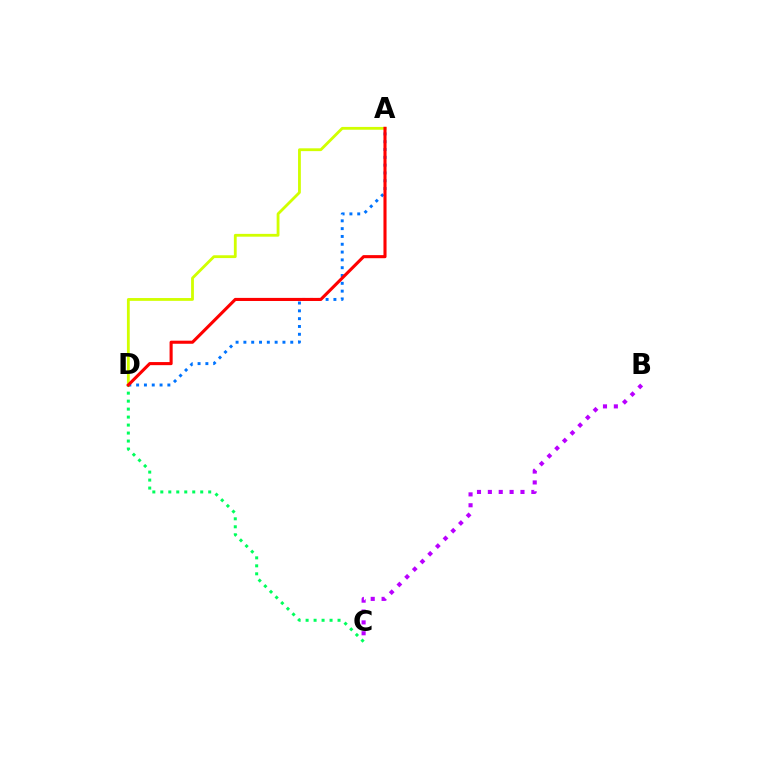{('C', 'D'): [{'color': '#00ff5c', 'line_style': 'dotted', 'thickness': 2.17}], ('A', 'D'): [{'color': '#0074ff', 'line_style': 'dotted', 'thickness': 2.12}, {'color': '#d1ff00', 'line_style': 'solid', 'thickness': 2.02}, {'color': '#ff0000', 'line_style': 'solid', 'thickness': 2.22}], ('B', 'C'): [{'color': '#b900ff', 'line_style': 'dotted', 'thickness': 2.95}]}